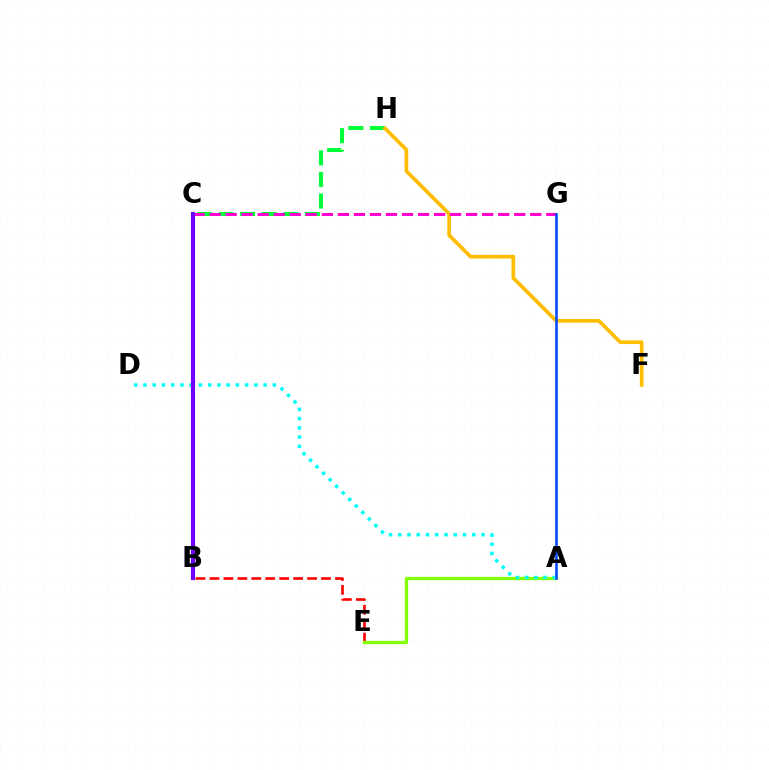{('C', 'H'): [{'color': '#00ff39', 'line_style': 'dashed', 'thickness': 2.93}], ('F', 'H'): [{'color': '#ffbd00', 'line_style': 'solid', 'thickness': 2.65}], ('B', 'E'): [{'color': '#ff0000', 'line_style': 'dashed', 'thickness': 1.89}], ('A', 'E'): [{'color': '#84ff00', 'line_style': 'solid', 'thickness': 2.37}], ('A', 'D'): [{'color': '#00fff6', 'line_style': 'dotted', 'thickness': 2.51}], ('C', 'G'): [{'color': '#ff00cf', 'line_style': 'dashed', 'thickness': 2.18}], ('A', 'G'): [{'color': '#004bff', 'line_style': 'solid', 'thickness': 1.86}], ('B', 'C'): [{'color': '#7200ff', 'line_style': 'solid', 'thickness': 2.98}]}